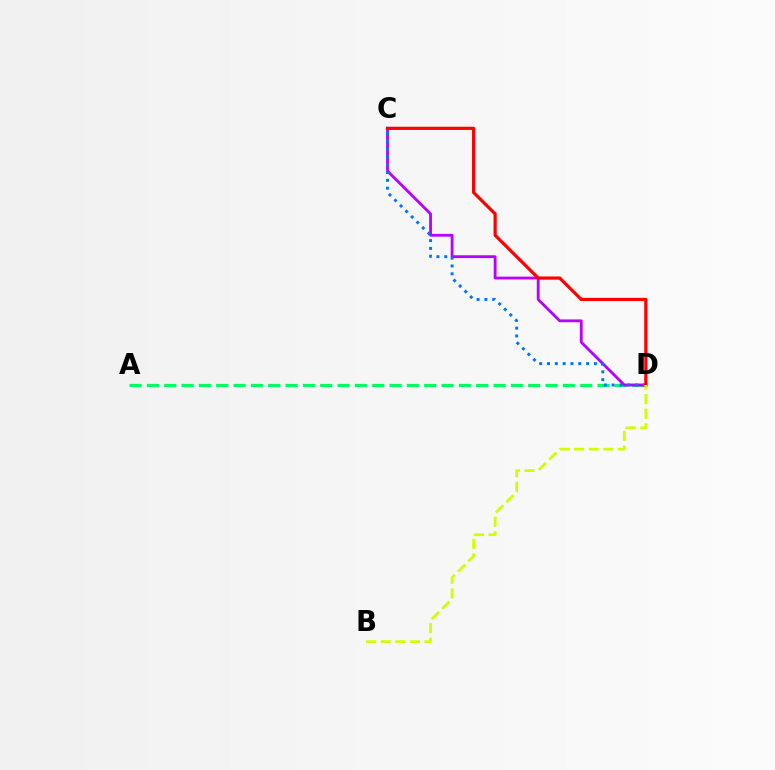{('A', 'D'): [{'color': '#00ff5c', 'line_style': 'dashed', 'thickness': 2.35}], ('C', 'D'): [{'color': '#b900ff', 'line_style': 'solid', 'thickness': 2.03}, {'color': '#0074ff', 'line_style': 'dotted', 'thickness': 2.12}, {'color': '#ff0000', 'line_style': 'solid', 'thickness': 2.3}], ('B', 'D'): [{'color': '#d1ff00', 'line_style': 'dashed', 'thickness': 1.98}]}